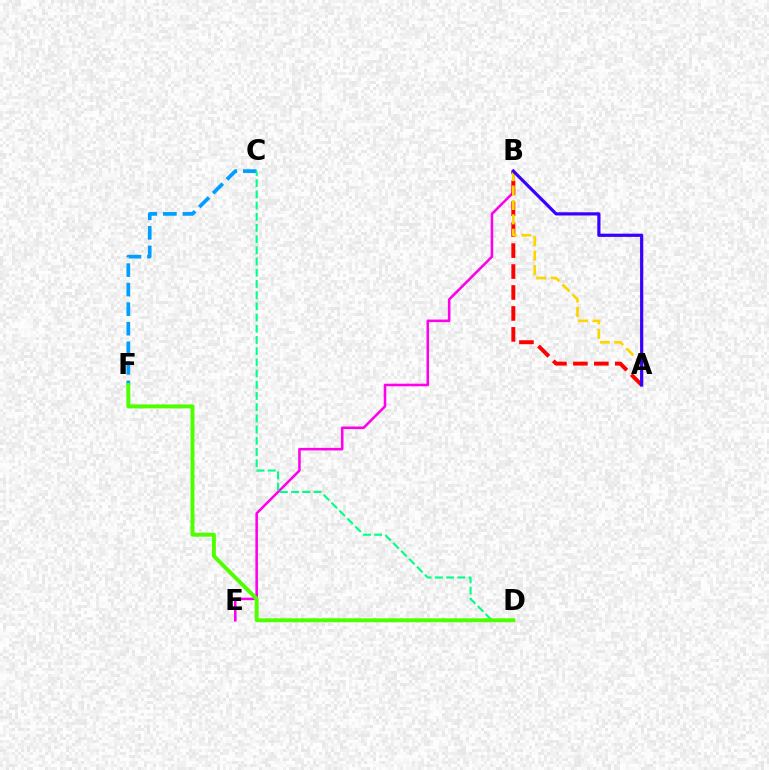{('C', 'F'): [{'color': '#009eff', 'line_style': 'dashed', 'thickness': 2.65}], ('B', 'E'): [{'color': '#ff00ed', 'line_style': 'solid', 'thickness': 1.84}], ('A', 'B'): [{'color': '#ff0000', 'line_style': 'dashed', 'thickness': 2.84}, {'color': '#ffd500', 'line_style': 'dashed', 'thickness': 1.96}, {'color': '#3700ff', 'line_style': 'solid', 'thickness': 2.31}], ('C', 'D'): [{'color': '#00ff86', 'line_style': 'dashed', 'thickness': 1.52}], ('D', 'F'): [{'color': '#4fff00', 'line_style': 'solid', 'thickness': 2.83}]}